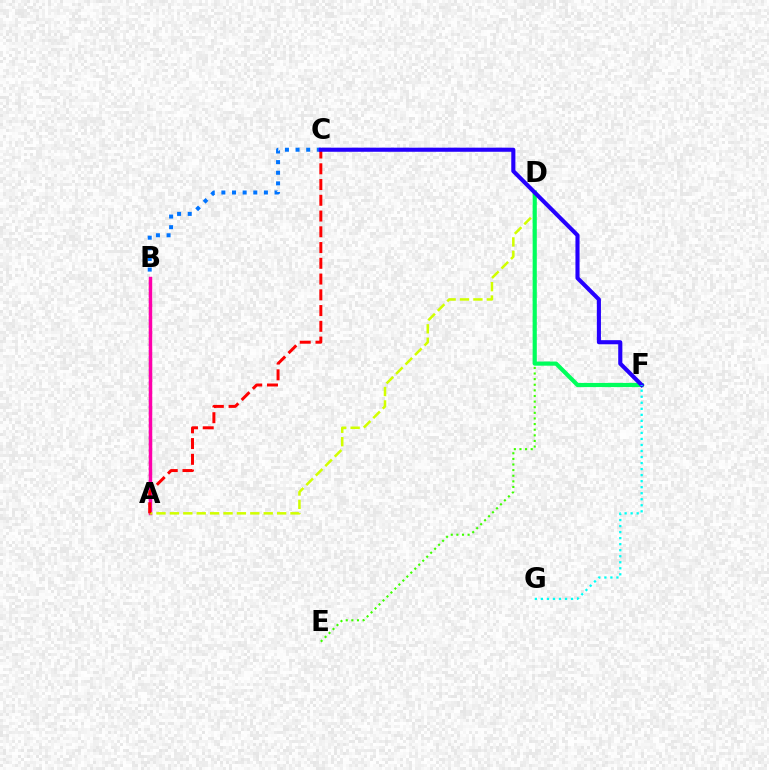{('A', 'B'): [{'color': '#ff9400', 'line_style': 'dotted', 'thickness': 1.65}, {'color': '#b900ff', 'line_style': 'dotted', 'thickness': 1.68}, {'color': '#ff00ac', 'line_style': 'solid', 'thickness': 2.49}], ('D', 'E'): [{'color': '#3dff00', 'line_style': 'dotted', 'thickness': 1.53}], ('A', 'D'): [{'color': '#d1ff00', 'line_style': 'dashed', 'thickness': 1.82}], ('B', 'C'): [{'color': '#0074ff', 'line_style': 'dotted', 'thickness': 2.89}], ('D', 'F'): [{'color': '#00ff5c', 'line_style': 'solid', 'thickness': 3.0}], ('A', 'C'): [{'color': '#ff0000', 'line_style': 'dashed', 'thickness': 2.14}], ('C', 'F'): [{'color': '#2500ff', 'line_style': 'solid', 'thickness': 2.95}], ('F', 'G'): [{'color': '#00fff6', 'line_style': 'dotted', 'thickness': 1.64}]}